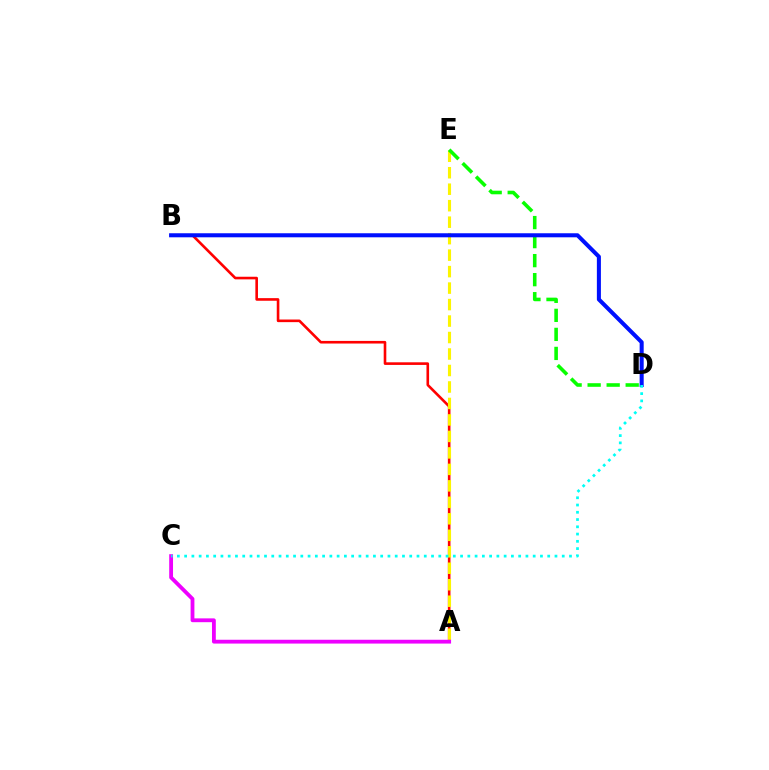{('A', 'B'): [{'color': '#ff0000', 'line_style': 'solid', 'thickness': 1.89}], ('A', 'E'): [{'color': '#fcf500', 'line_style': 'dashed', 'thickness': 2.24}], ('D', 'E'): [{'color': '#08ff00', 'line_style': 'dashed', 'thickness': 2.59}], ('B', 'D'): [{'color': '#0010ff', 'line_style': 'solid', 'thickness': 2.91}], ('A', 'C'): [{'color': '#ee00ff', 'line_style': 'solid', 'thickness': 2.75}], ('C', 'D'): [{'color': '#00fff6', 'line_style': 'dotted', 'thickness': 1.97}]}